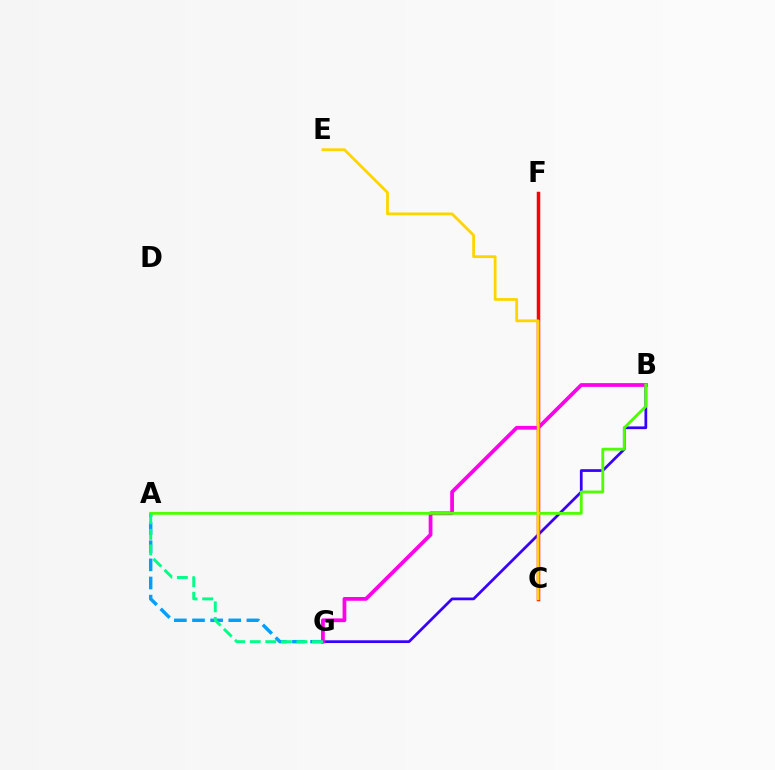{('B', 'G'): [{'color': '#3700ff', 'line_style': 'solid', 'thickness': 1.97}, {'color': '#ff00ed', 'line_style': 'solid', 'thickness': 2.71}], ('C', 'F'): [{'color': '#ff0000', 'line_style': 'solid', 'thickness': 2.5}], ('A', 'G'): [{'color': '#009eff', 'line_style': 'dashed', 'thickness': 2.46}, {'color': '#00ff86', 'line_style': 'dashed', 'thickness': 2.11}], ('A', 'B'): [{'color': '#4fff00', 'line_style': 'solid', 'thickness': 2.05}], ('C', 'E'): [{'color': '#ffd500', 'line_style': 'solid', 'thickness': 2.02}]}